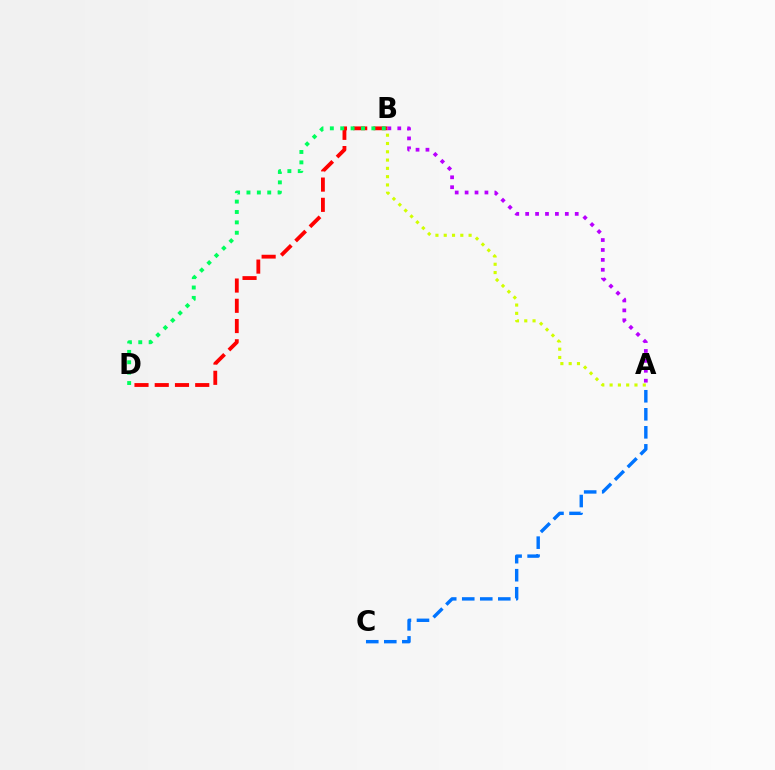{('B', 'D'): [{'color': '#ff0000', 'line_style': 'dashed', 'thickness': 2.75}, {'color': '#00ff5c', 'line_style': 'dotted', 'thickness': 2.82}], ('A', 'B'): [{'color': '#b900ff', 'line_style': 'dotted', 'thickness': 2.69}, {'color': '#d1ff00', 'line_style': 'dotted', 'thickness': 2.25}], ('A', 'C'): [{'color': '#0074ff', 'line_style': 'dashed', 'thickness': 2.45}]}